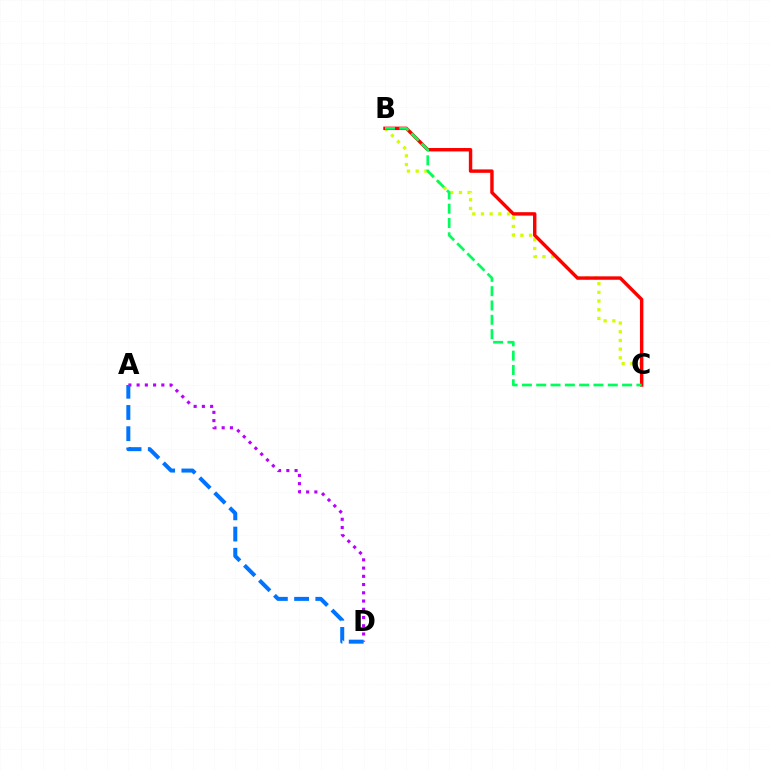{('B', 'C'): [{'color': '#d1ff00', 'line_style': 'dotted', 'thickness': 2.36}, {'color': '#ff0000', 'line_style': 'solid', 'thickness': 2.46}, {'color': '#00ff5c', 'line_style': 'dashed', 'thickness': 1.94}], ('A', 'D'): [{'color': '#b900ff', 'line_style': 'dotted', 'thickness': 2.24}, {'color': '#0074ff', 'line_style': 'dashed', 'thickness': 2.88}]}